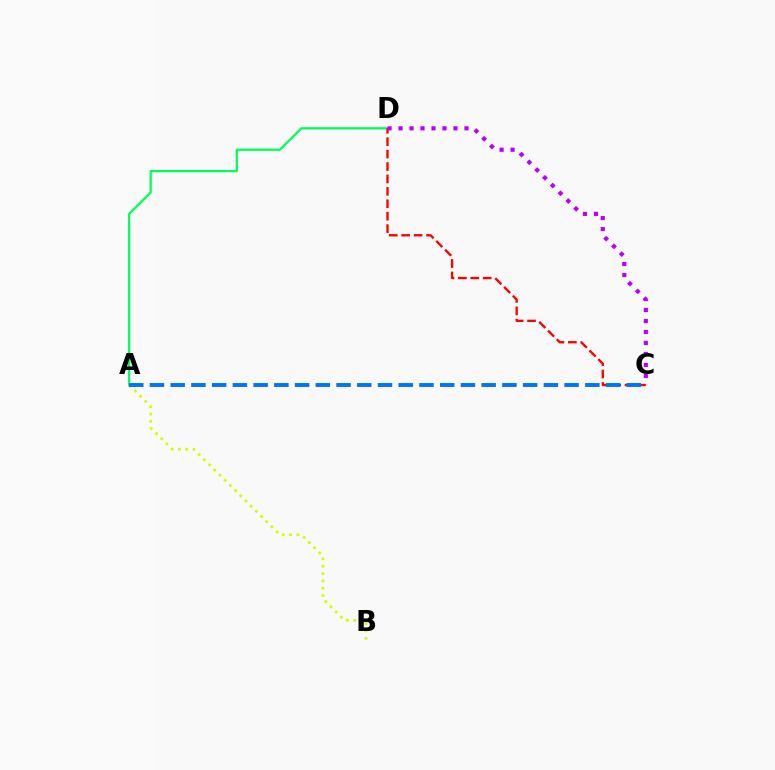{('A', 'D'): [{'color': '#00ff5c', 'line_style': 'solid', 'thickness': 1.63}], ('C', 'D'): [{'color': '#ff0000', 'line_style': 'dashed', 'thickness': 1.69}, {'color': '#b900ff', 'line_style': 'dotted', 'thickness': 2.98}], ('A', 'B'): [{'color': '#d1ff00', 'line_style': 'dotted', 'thickness': 1.99}], ('A', 'C'): [{'color': '#0074ff', 'line_style': 'dashed', 'thickness': 2.82}]}